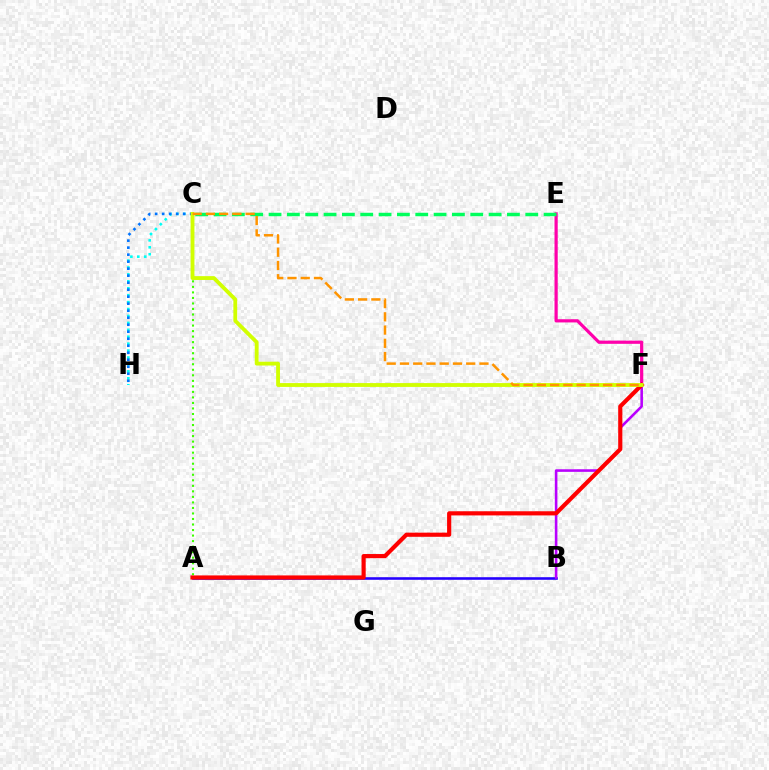{('C', 'H'): [{'color': '#00fff6', 'line_style': 'dotted', 'thickness': 1.88}, {'color': '#0074ff', 'line_style': 'dotted', 'thickness': 1.9}], ('E', 'F'): [{'color': '#ff00ac', 'line_style': 'solid', 'thickness': 2.31}], ('A', 'B'): [{'color': '#2500ff', 'line_style': 'solid', 'thickness': 1.87}], ('A', 'C'): [{'color': '#3dff00', 'line_style': 'dotted', 'thickness': 1.5}], ('B', 'F'): [{'color': '#b900ff', 'line_style': 'solid', 'thickness': 1.86}], ('A', 'F'): [{'color': '#ff0000', 'line_style': 'solid', 'thickness': 2.99}], ('C', 'E'): [{'color': '#00ff5c', 'line_style': 'dashed', 'thickness': 2.49}], ('C', 'F'): [{'color': '#d1ff00', 'line_style': 'solid', 'thickness': 2.76}, {'color': '#ff9400', 'line_style': 'dashed', 'thickness': 1.8}]}